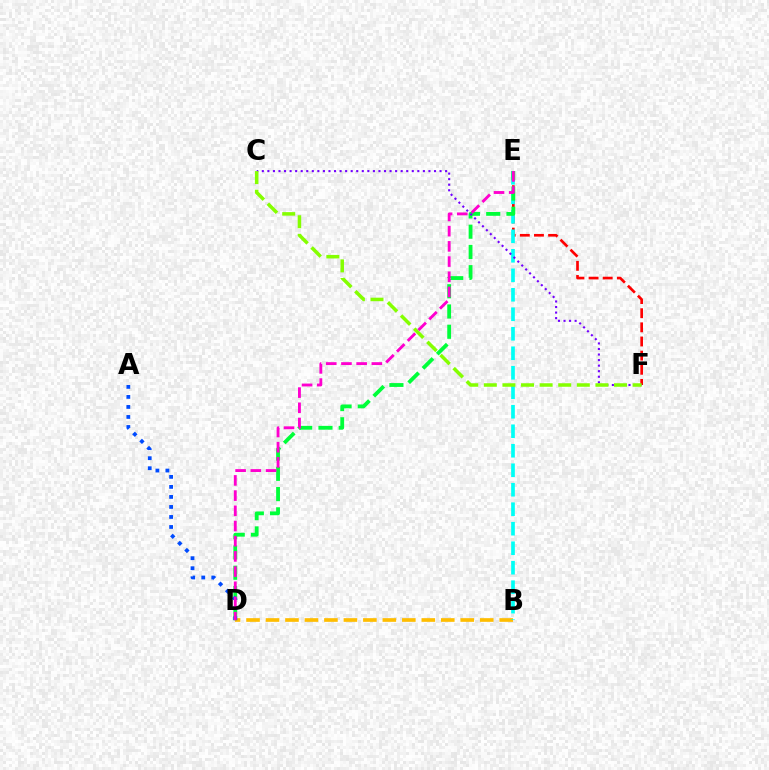{('E', 'F'): [{'color': '#ff0000', 'line_style': 'dashed', 'thickness': 1.92}], ('B', 'D'): [{'color': '#ffbd00', 'line_style': 'dashed', 'thickness': 2.65}], ('B', 'E'): [{'color': '#00fff6', 'line_style': 'dashed', 'thickness': 2.65}], ('D', 'E'): [{'color': '#00ff39', 'line_style': 'dashed', 'thickness': 2.75}, {'color': '#ff00cf', 'line_style': 'dashed', 'thickness': 2.06}], ('C', 'F'): [{'color': '#7200ff', 'line_style': 'dotted', 'thickness': 1.51}, {'color': '#84ff00', 'line_style': 'dashed', 'thickness': 2.53}], ('A', 'D'): [{'color': '#004bff', 'line_style': 'dotted', 'thickness': 2.72}]}